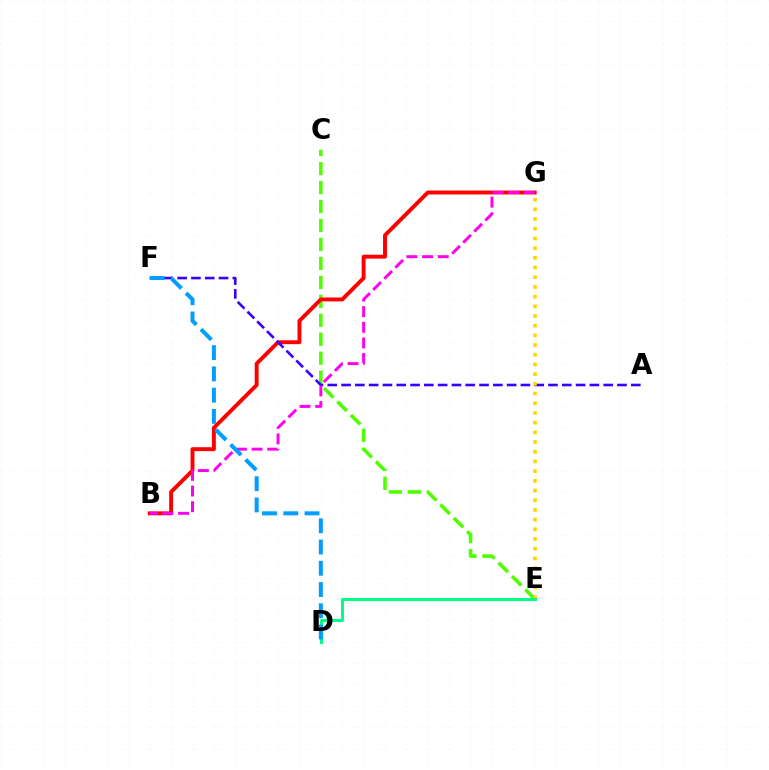{('C', 'E'): [{'color': '#4fff00', 'line_style': 'dashed', 'thickness': 2.58}], ('B', 'G'): [{'color': '#ff0000', 'line_style': 'solid', 'thickness': 2.82}, {'color': '#ff00ed', 'line_style': 'dashed', 'thickness': 2.13}], ('A', 'F'): [{'color': '#3700ff', 'line_style': 'dashed', 'thickness': 1.87}], ('E', 'G'): [{'color': '#ffd500', 'line_style': 'dotted', 'thickness': 2.63}], ('D', 'E'): [{'color': '#00ff86', 'line_style': 'solid', 'thickness': 2.2}], ('D', 'F'): [{'color': '#009eff', 'line_style': 'dashed', 'thickness': 2.89}]}